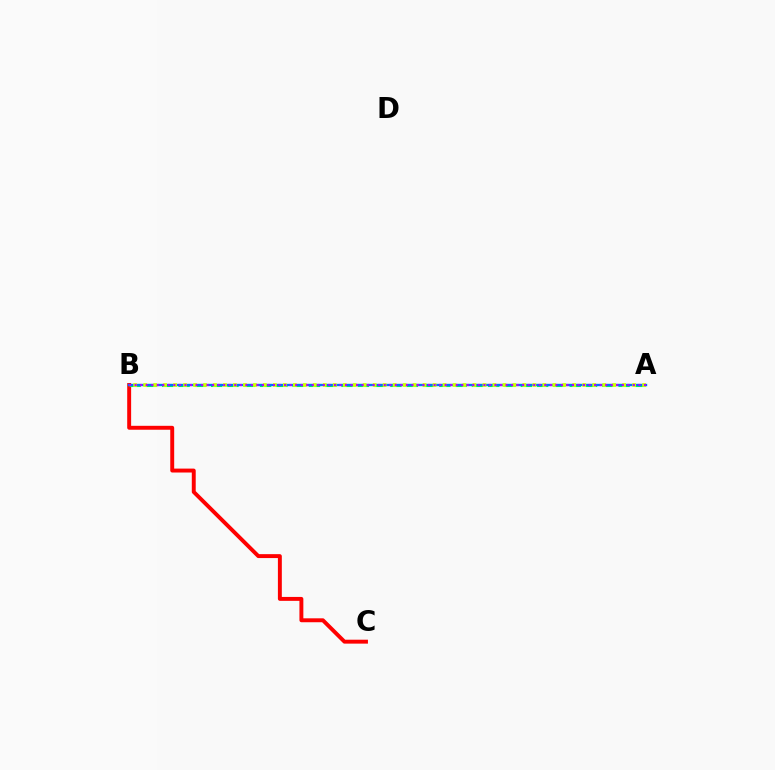{('B', 'C'): [{'color': '#ff0000', 'line_style': 'solid', 'thickness': 2.82}], ('A', 'B'): [{'color': '#00ff5c', 'line_style': 'dashed', 'thickness': 2.21}, {'color': '#0074ff', 'line_style': 'solid', 'thickness': 1.71}, {'color': '#d1ff00', 'line_style': 'dotted', 'thickness': 2.71}, {'color': '#b900ff', 'line_style': 'dotted', 'thickness': 1.5}]}